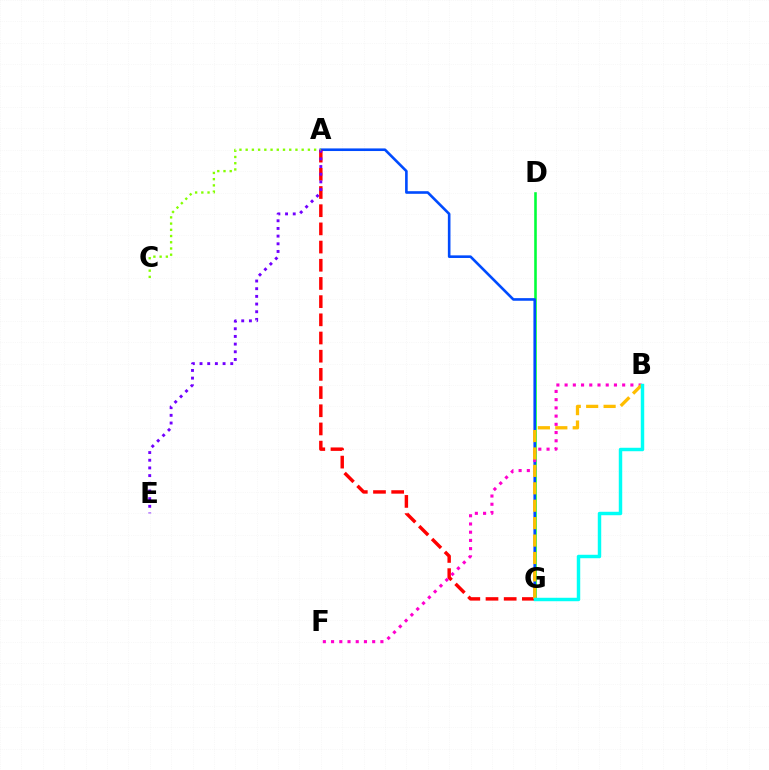{('D', 'G'): [{'color': '#00ff39', 'line_style': 'solid', 'thickness': 1.86}], ('A', 'G'): [{'color': '#004bff', 'line_style': 'solid', 'thickness': 1.88}, {'color': '#ff0000', 'line_style': 'dashed', 'thickness': 2.47}], ('A', 'E'): [{'color': '#7200ff', 'line_style': 'dotted', 'thickness': 2.09}], ('B', 'F'): [{'color': '#ff00cf', 'line_style': 'dotted', 'thickness': 2.23}], ('B', 'G'): [{'color': '#ffbd00', 'line_style': 'dashed', 'thickness': 2.37}, {'color': '#00fff6', 'line_style': 'solid', 'thickness': 2.48}], ('A', 'C'): [{'color': '#84ff00', 'line_style': 'dotted', 'thickness': 1.69}]}